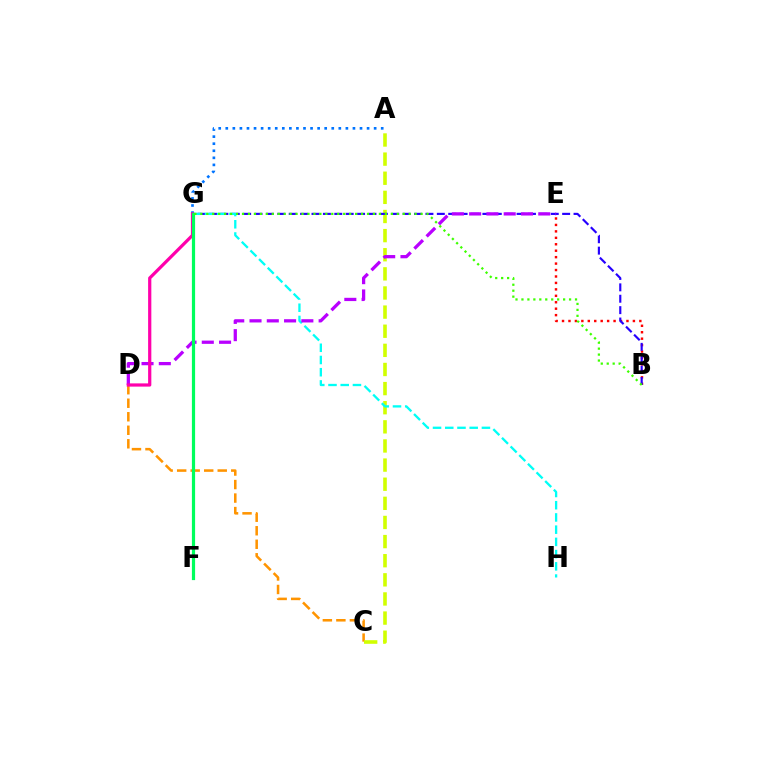{('C', 'D'): [{'color': '#ff9400', 'line_style': 'dashed', 'thickness': 1.84}], ('B', 'E'): [{'color': '#ff0000', 'line_style': 'dotted', 'thickness': 1.75}], ('A', 'C'): [{'color': '#d1ff00', 'line_style': 'dashed', 'thickness': 2.6}], ('A', 'G'): [{'color': '#0074ff', 'line_style': 'dotted', 'thickness': 1.92}], ('B', 'G'): [{'color': '#2500ff', 'line_style': 'dashed', 'thickness': 1.55}, {'color': '#3dff00', 'line_style': 'dotted', 'thickness': 1.62}], ('G', 'H'): [{'color': '#00fff6', 'line_style': 'dashed', 'thickness': 1.66}], ('D', 'E'): [{'color': '#b900ff', 'line_style': 'dashed', 'thickness': 2.35}], ('D', 'G'): [{'color': '#ff00ac', 'line_style': 'solid', 'thickness': 2.32}], ('F', 'G'): [{'color': '#00ff5c', 'line_style': 'solid', 'thickness': 2.31}]}